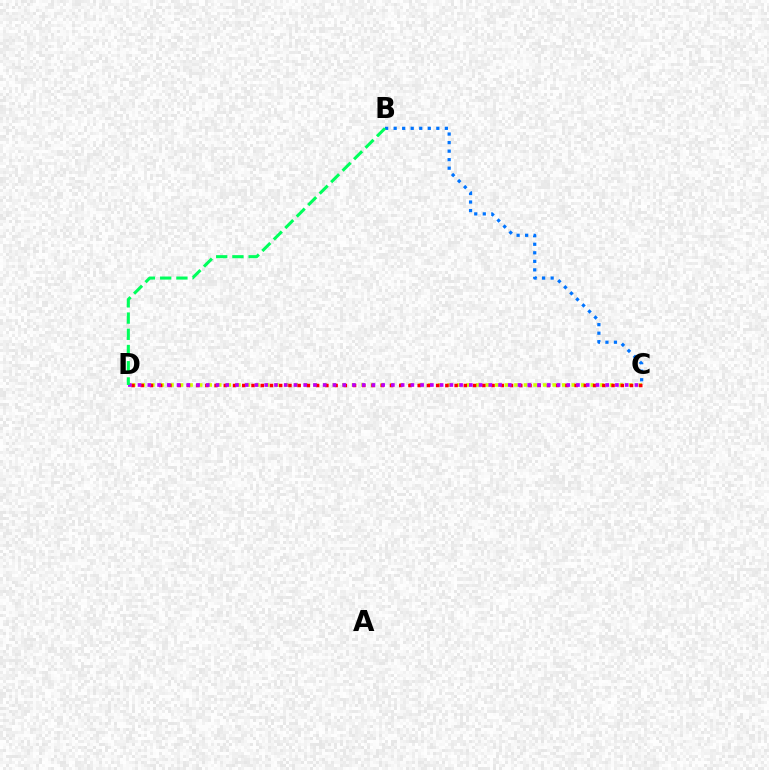{('B', 'C'): [{'color': '#0074ff', 'line_style': 'dotted', 'thickness': 2.32}], ('C', 'D'): [{'color': '#d1ff00', 'line_style': 'dotted', 'thickness': 2.6}, {'color': '#ff0000', 'line_style': 'dotted', 'thickness': 2.51}, {'color': '#b900ff', 'line_style': 'dotted', 'thickness': 2.65}], ('B', 'D'): [{'color': '#00ff5c', 'line_style': 'dashed', 'thickness': 2.2}]}